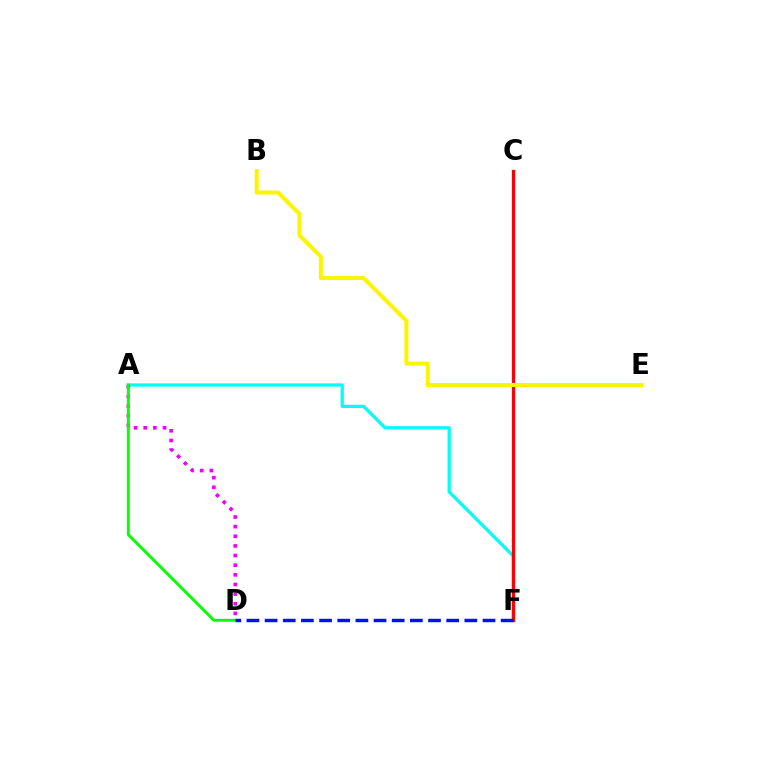{('A', 'F'): [{'color': '#00fff6', 'line_style': 'solid', 'thickness': 2.34}], ('A', 'D'): [{'color': '#ee00ff', 'line_style': 'dotted', 'thickness': 2.62}, {'color': '#08ff00', 'line_style': 'solid', 'thickness': 2.12}], ('C', 'F'): [{'color': '#ff0000', 'line_style': 'solid', 'thickness': 2.35}], ('B', 'E'): [{'color': '#fcf500', 'line_style': 'solid', 'thickness': 2.89}], ('D', 'F'): [{'color': '#0010ff', 'line_style': 'dashed', 'thickness': 2.47}]}